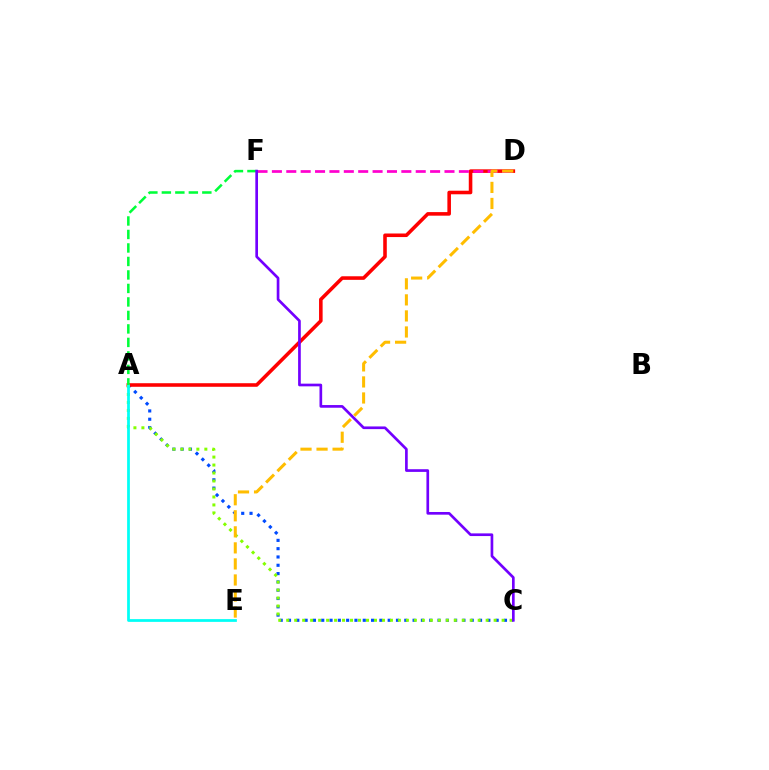{('A', 'C'): [{'color': '#004bff', 'line_style': 'dotted', 'thickness': 2.26}, {'color': '#84ff00', 'line_style': 'dotted', 'thickness': 2.17}], ('A', 'D'): [{'color': '#ff0000', 'line_style': 'solid', 'thickness': 2.57}], ('D', 'F'): [{'color': '#ff00cf', 'line_style': 'dashed', 'thickness': 1.95}], ('A', 'E'): [{'color': '#00fff6', 'line_style': 'solid', 'thickness': 1.98}], ('A', 'F'): [{'color': '#00ff39', 'line_style': 'dashed', 'thickness': 1.83}], ('C', 'F'): [{'color': '#7200ff', 'line_style': 'solid', 'thickness': 1.93}], ('D', 'E'): [{'color': '#ffbd00', 'line_style': 'dashed', 'thickness': 2.18}]}